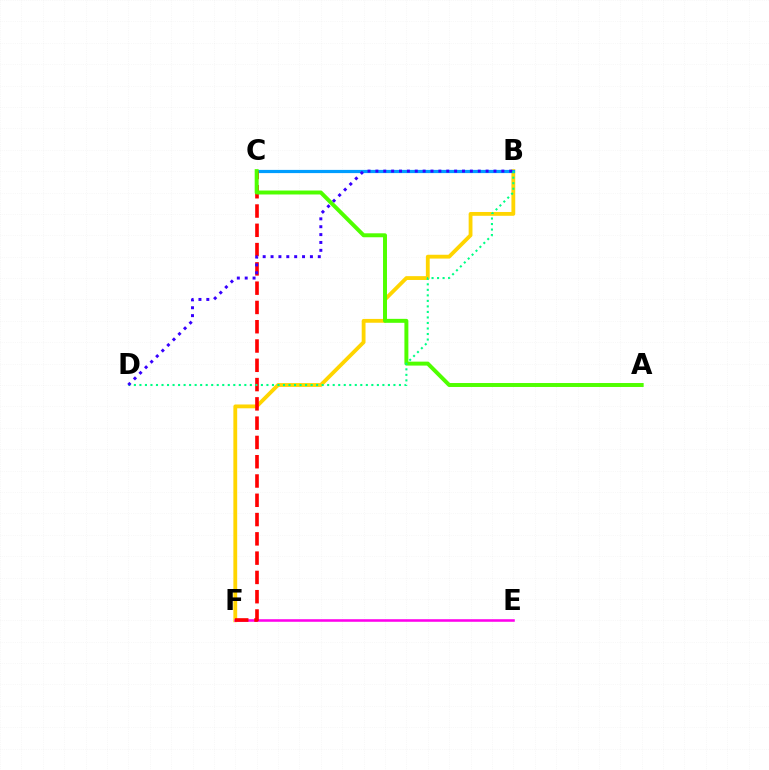{('B', 'F'): [{'color': '#ffd500', 'line_style': 'solid', 'thickness': 2.75}], ('B', 'C'): [{'color': '#009eff', 'line_style': 'solid', 'thickness': 2.3}], ('E', 'F'): [{'color': '#ff00ed', 'line_style': 'solid', 'thickness': 1.85}], ('C', 'F'): [{'color': '#ff0000', 'line_style': 'dashed', 'thickness': 2.62}], ('A', 'C'): [{'color': '#4fff00', 'line_style': 'solid', 'thickness': 2.85}], ('B', 'D'): [{'color': '#00ff86', 'line_style': 'dotted', 'thickness': 1.5}, {'color': '#3700ff', 'line_style': 'dotted', 'thickness': 2.14}]}